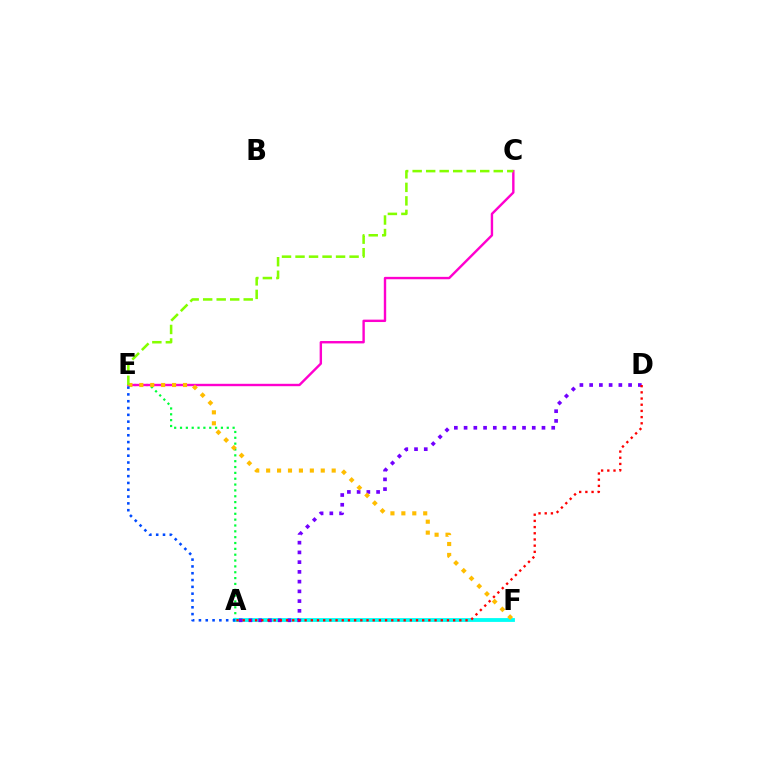{('A', 'E'): [{'color': '#00ff39', 'line_style': 'dotted', 'thickness': 1.59}, {'color': '#004bff', 'line_style': 'dotted', 'thickness': 1.85}], ('A', 'F'): [{'color': '#00fff6', 'line_style': 'solid', 'thickness': 2.75}], ('A', 'D'): [{'color': '#7200ff', 'line_style': 'dotted', 'thickness': 2.65}, {'color': '#ff0000', 'line_style': 'dotted', 'thickness': 1.68}], ('C', 'E'): [{'color': '#ff00cf', 'line_style': 'solid', 'thickness': 1.73}, {'color': '#84ff00', 'line_style': 'dashed', 'thickness': 1.84}], ('E', 'F'): [{'color': '#ffbd00', 'line_style': 'dotted', 'thickness': 2.97}]}